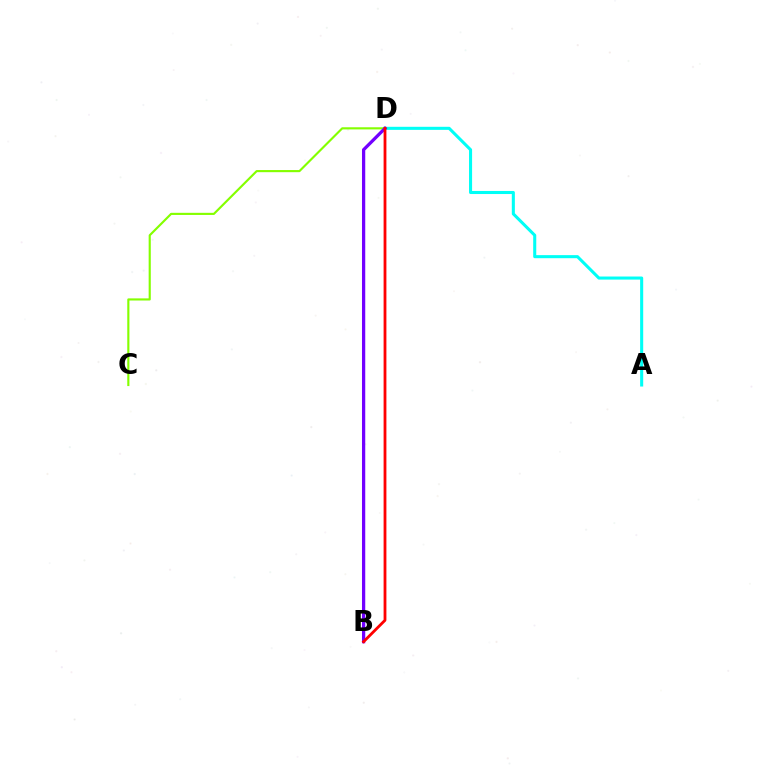{('C', 'D'): [{'color': '#84ff00', 'line_style': 'solid', 'thickness': 1.54}], ('A', 'D'): [{'color': '#00fff6', 'line_style': 'solid', 'thickness': 2.21}], ('B', 'D'): [{'color': '#7200ff', 'line_style': 'solid', 'thickness': 2.35}, {'color': '#ff0000', 'line_style': 'solid', 'thickness': 2.02}]}